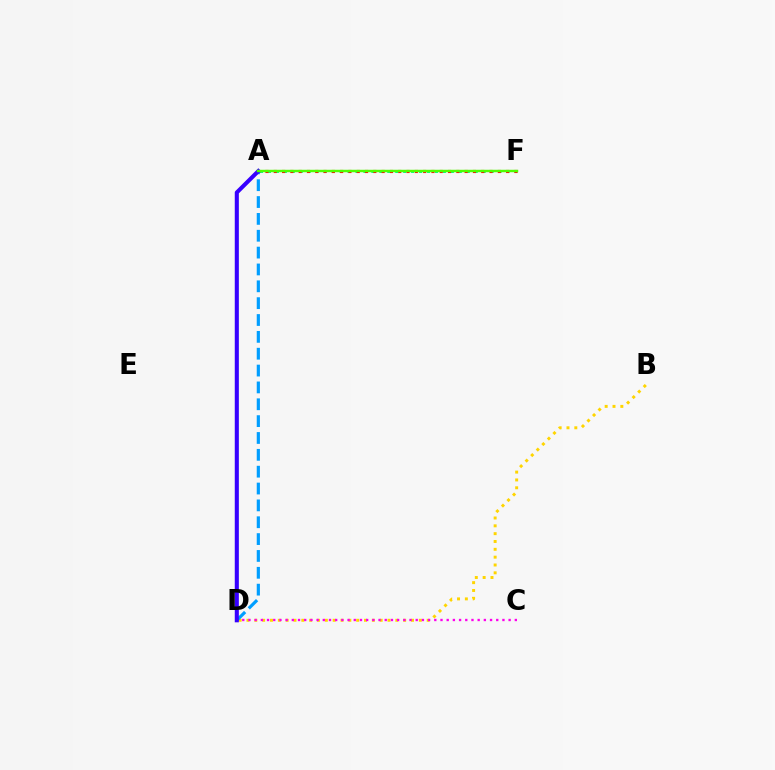{('A', 'F'): [{'color': '#00ff86', 'line_style': 'dotted', 'thickness': 2.16}, {'color': '#ff0000', 'line_style': 'dotted', 'thickness': 2.25}, {'color': '#4fff00', 'line_style': 'solid', 'thickness': 1.76}], ('B', 'D'): [{'color': '#ffd500', 'line_style': 'dotted', 'thickness': 2.13}], ('C', 'D'): [{'color': '#ff00ed', 'line_style': 'dotted', 'thickness': 1.68}], ('A', 'D'): [{'color': '#009eff', 'line_style': 'dashed', 'thickness': 2.29}, {'color': '#3700ff', 'line_style': 'solid', 'thickness': 2.93}]}